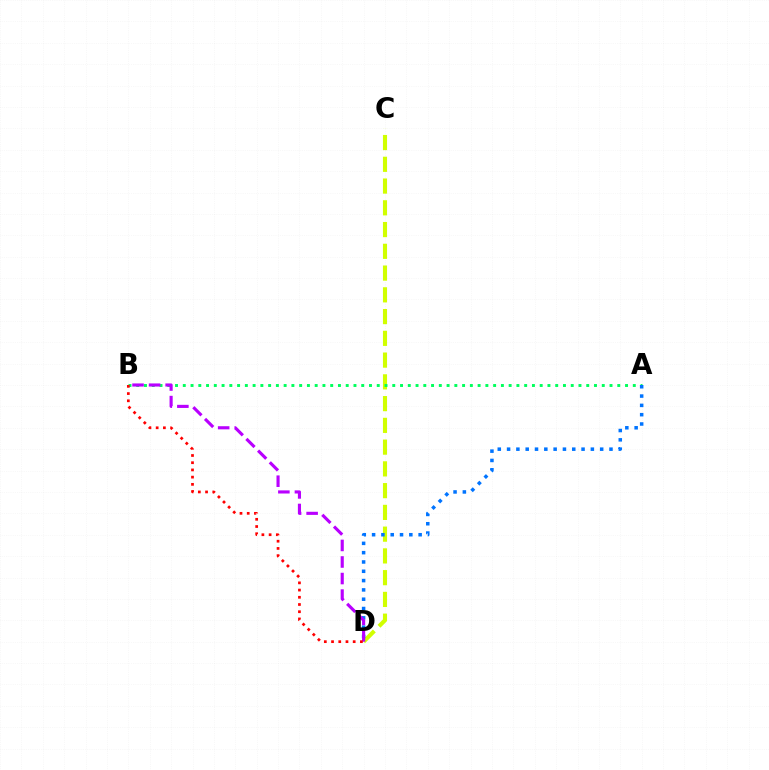{('C', 'D'): [{'color': '#d1ff00', 'line_style': 'dashed', 'thickness': 2.96}], ('A', 'B'): [{'color': '#00ff5c', 'line_style': 'dotted', 'thickness': 2.11}], ('A', 'D'): [{'color': '#0074ff', 'line_style': 'dotted', 'thickness': 2.53}], ('B', 'D'): [{'color': '#b900ff', 'line_style': 'dashed', 'thickness': 2.25}, {'color': '#ff0000', 'line_style': 'dotted', 'thickness': 1.96}]}